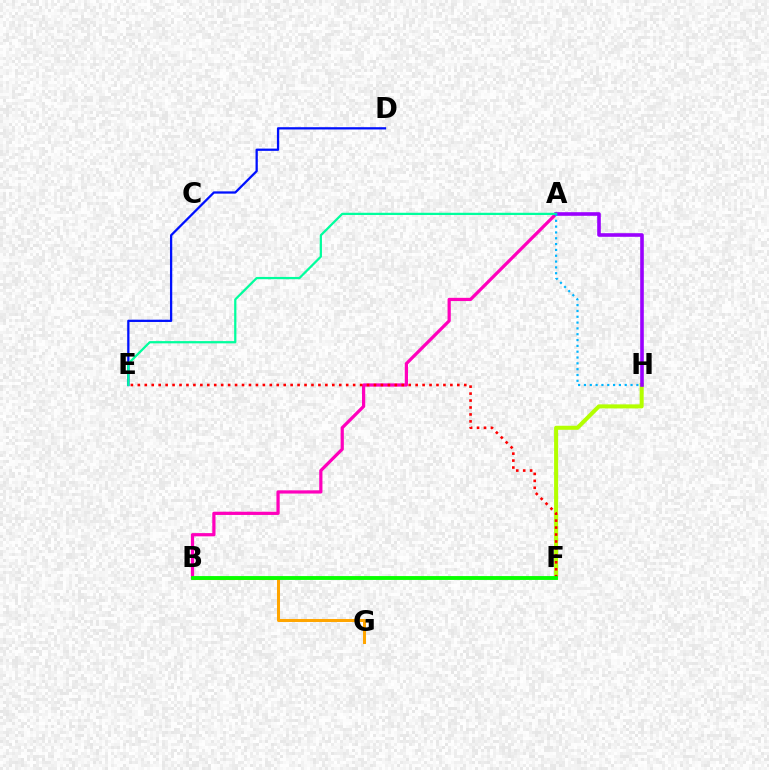{('A', 'B'): [{'color': '#ff00bd', 'line_style': 'solid', 'thickness': 2.32}], ('F', 'H'): [{'color': '#b3ff00', 'line_style': 'solid', 'thickness': 2.91}], ('E', 'F'): [{'color': '#ff0000', 'line_style': 'dotted', 'thickness': 1.89}], ('D', 'E'): [{'color': '#0010ff', 'line_style': 'solid', 'thickness': 1.64}], ('A', 'H'): [{'color': '#9b00ff', 'line_style': 'solid', 'thickness': 2.6}, {'color': '#00b5ff', 'line_style': 'dotted', 'thickness': 1.58}], ('A', 'E'): [{'color': '#00ff9d', 'line_style': 'solid', 'thickness': 1.62}], ('B', 'G'): [{'color': '#ffa500', 'line_style': 'solid', 'thickness': 2.18}], ('B', 'F'): [{'color': '#08ff00', 'line_style': 'solid', 'thickness': 2.78}]}